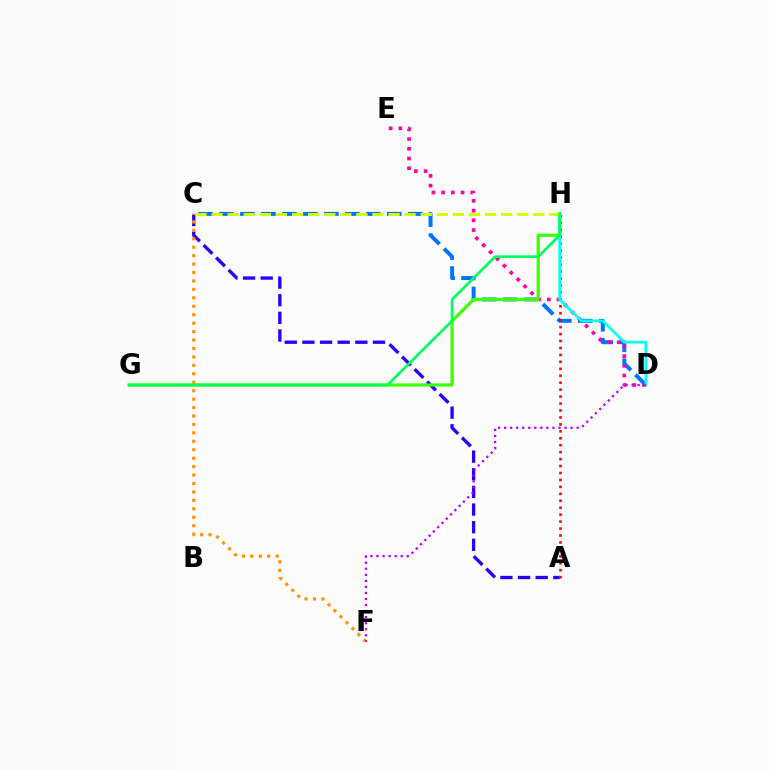{('C', 'D'): [{'color': '#0074ff', 'line_style': 'dashed', 'thickness': 2.85}], ('A', 'C'): [{'color': '#2500ff', 'line_style': 'dashed', 'thickness': 2.4}], ('D', 'E'): [{'color': '#ff00ac', 'line_style': 'dotted', 'thickness': 2.64}], ('G', 'H'): [{'color': '#3dff00', 'line_style': 'solid', 'thickness': 2.31}, {'color': '#00ff5c', 'line_style': 'solid', 'thickness': 1.95}], ('A', 'H'): [{'color': '#ff0000', 'line_style': 'dotted', 'thickness': 1.89}], ('D', 'H'): [{'color': '#00fff6', 'line_style': 'solid', 'thickness': 1.97}], ('C', 'H'): [{'color': '#d1ff00', 'line_style': 'dashed', 'thickness': 2.18}], ('C', 'F'): [{'color': '#ff9400', 'line_style': 'dotted', 'thickness': 2.29}], ('D', 'F'): [{'color': '#b900ff', 'line_style': 'dotted', 'thickness': 1.64}]}